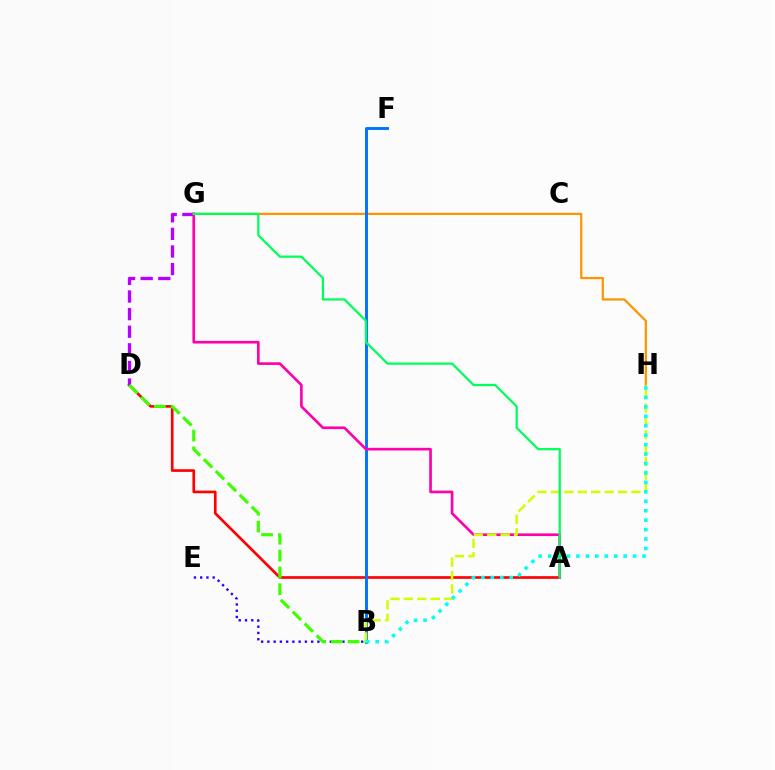{('A', 'D'): [{'color': '#ff0000', 'line_style': 'solid', 'thickness': 1.92}], ('D', 'G'): [{'color': '#b900ff', 'line_style': 'dashed', 'thickness': 2.39}], ('G', 'H'): [{'color': '#ff9400', 'line_style': 'solid', 'thickness': 1.61}], ('B', 'E'): [{'color': '#2500ff', 'line_style': 'dotted', 'thickness': 1.7}], ('B', 'F'): [{'color': '#0074ff', 'line_style': 'solid', 'thickness': 2.1}], ('B', 'D'): [{'color': '#3dff00', 'line_style': 'dashed', 'thickness': 2.29}], ('A', 'G'): [{'color': '#ff00ac', 'line_style': 'solid', 'thickness': 1.91}, {'color': '#00ff5c', 'line_style': 'solid', 'thickness': 1.62}], ('B', 'H'): [{'color': '#d1ff00', 'line_style': 'dashed', 'thickness': 1.82}, {'color': '#00fff6', 'line_style': 'dotted', 'thickness': 2.56}]}